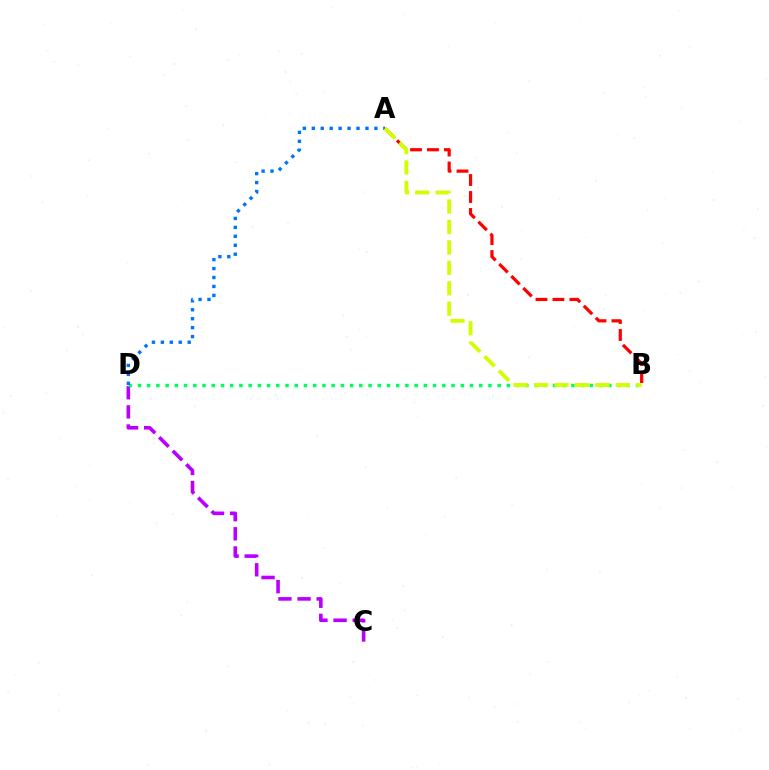{('C', 'D'): [{'color': '#b900ff', 'line_style': 'dashed', 'thickness': 2.6}], ('B', 'D'): [{'color': '#00ff5c', 'line_style': 'dotted', 'thickness': 2.51}], ('A', 'D'): [{'color': '#0074ff', 'line_style': 'dotted', 'thickness': 2.43}], ('A', 'B'): [{'color': '#ff0000', 'line_style': 'dashed', 'thickness': 2.31}, {'color': '#d1ff00', 'line_style': 'dashed', 'thickness': 2.78}]}